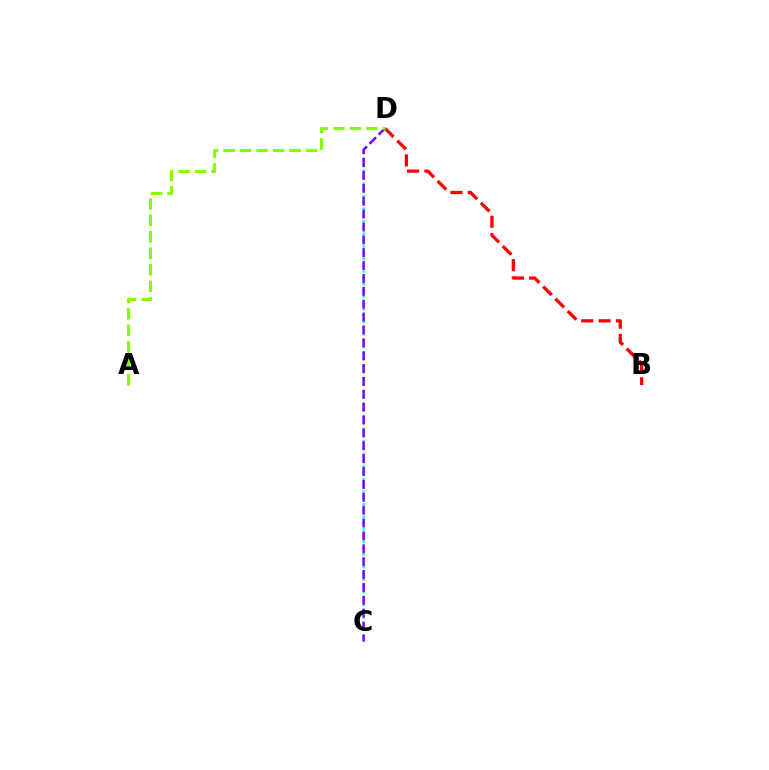{('B', 'D'): [{'color': '#ff0000', 'line_style': 'dashed', 'thickness': 2.37}], ('C', 'D'): [{'color': '#00fff6', 'line_style': 'dotted', 'thickness': 1.71}, {'color': '#7200ff', 'line_style': 'dashed', 'thickness': 1.75}], ('A', 'D'): [{'color': '#84ff00', 'line_style': 'dashed', 'thickness': 2.24}]}